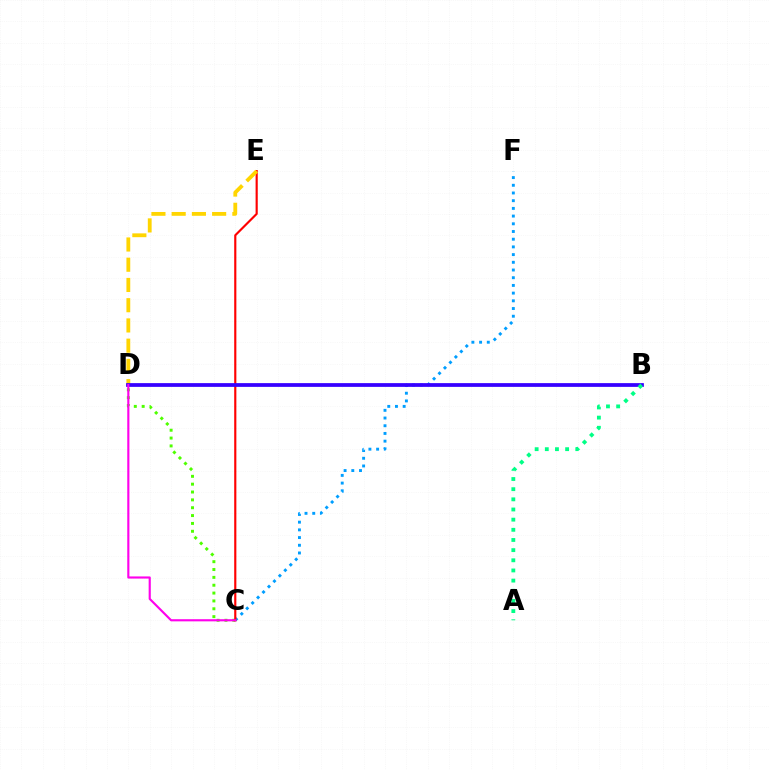{('C', 'D'): [{'color': '#4fff00', 'line_style': 'dotted', 'thickness': 2.13}, {'color': '#ff00ed', 'line_style': 'solid', 'thickness': 1.54}], ('C', 'F'): [{'color': '#009eff', 'line_style': 'dotted', 'thickness': 2.09}], ('C', 'E'): [{'color': '#ff0000', 'line_style': 'solid', 'thickness': 1.55}], ('D', 'E'): [{'color': '#ffd500', 'line_style': 'dashed', 'thickness': 2.75}], ('B', 'D'): [{'color': '#3700ff', 'line_style': 'solid', 'thickness': 2.7}], ('A', 'B'): [{'color': '#00ff86', 'line_style': 'dotted', 'thickness': 2.76}]}